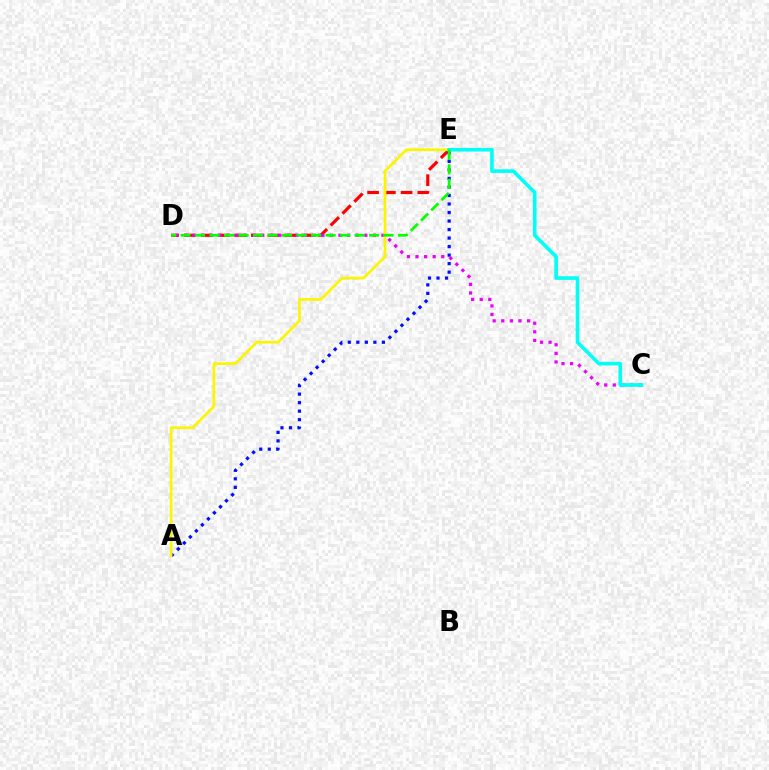{('D', 'E'): [{'color': '#ff0000', 'line_style': 'dashed', 'thickness': 2.28}, {'color': '#08ff00', 'line_style': 'dashed', 'thickness': 1.97}], ('A', 'E'): [{'color': '#0010ff', 'line_style': 'dotted', 'thickness': 2.32}, {'color': '#fcf500', 'line_style': 'solid', 'thickness': 1.95}], ('C', 'D'): [{'color': '#ee00ff', 'line_style': 'dotted', 'thickness': 2.33}], ('C', 'E'): [{'color': '#00fff6', 'line_style': 'solid', 'thickness': 2.61}]}